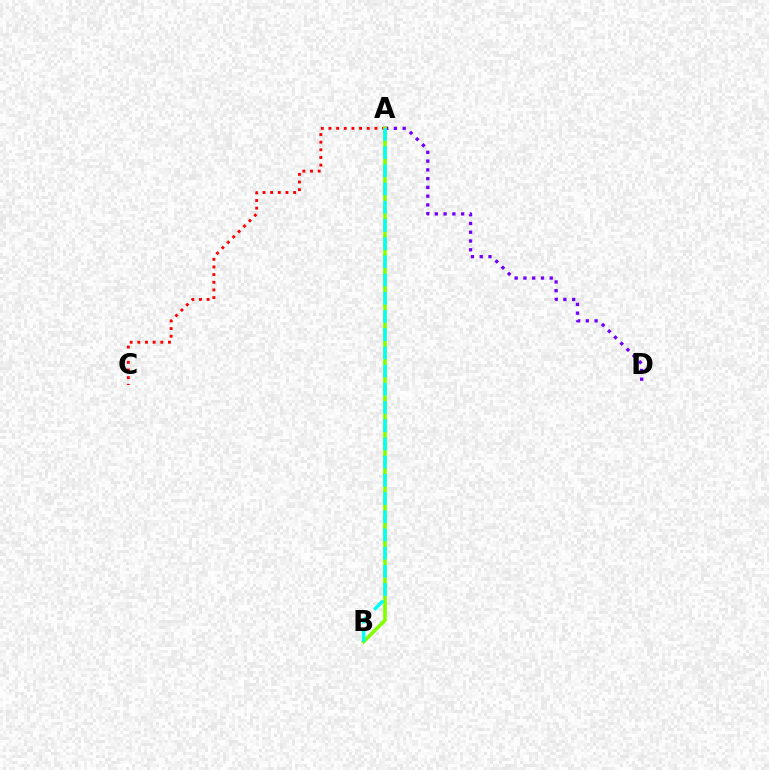{('A', 'D'): [{'color': '#7200ff', 'line_style': 'dotted', 'thickness': 2.38}], ('A', 'C'): [{'color': '#ff0000', 'line_style': 'dotted', 'thickness': 2.08}], ('A', 'B'): [{'color': '#84ff00', 'line_style': 'solid', 'thickness': 2.61}, {'color': '#00fff6', 'line_style': 'dashed', 'thickness': 2.47}]}